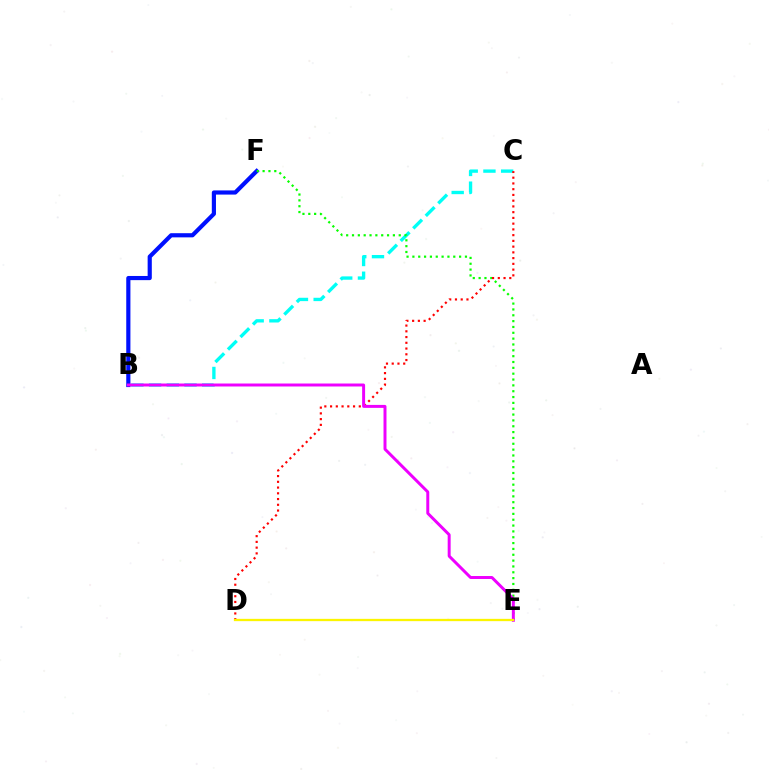{('B', 'F'): [{'color': '#0010ff', 'line_style': 'solid', 'thickness': 3.0}], ('B', 'C'): [{'color': '#00fff6', 'line_style': 'dashed', 'thickness': 2.41}], ('E', 'F'): [{'color': '#08ff00', 'line_style': 'dotted', 'thickness': 1.59}], ('C', 'D'): [{'color': '#ff0000', 'line_style': 'dotted', 'thickness': 1.56}], ('B', 'E'): [{'color': '#ee00ff', 'line_style': 'solid', 'thickness': 2.14}], ('D', 'E'): [{'color': '#fcf500', 'line_style': 'solid', 'thickness': 1.65}]}